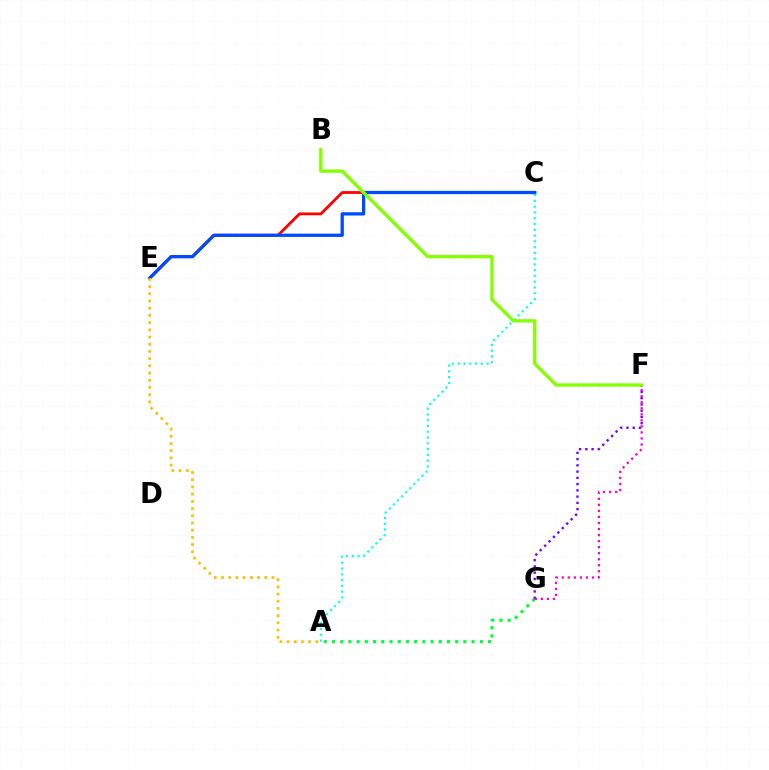{('C', 'E'): [{'color': '#ff0000', 'line_style': 'solid', 'thickness': 2.02}, {'color': '#004bff', 'line_style': 'solid', 'thickness': 2.35}], ('A', 'G'): [{'color': '#00ff39', 'line_style': 'dotted', 'thickness': 2.23}], ('A', 'C'): [{'color': '#00fff6', 'line_style': 'dotted', 'thickness': 1.57}], ('F', 'G'): [{'color': '#7200ff', 'line_style': 'dotted', 'thickness': 1.7}, {'color': '#ff00cf', 'line_style': 'dotted', 'thickness': 1.64}], ('A', 'E'): [{'color': '#ffbd00', 'line_style': 'dotted', 'thickness': 1.96}], ('B', 'F'): [{'color': '#84ff00', 'line_style': 'solid', 'thickness': 2.39}]}